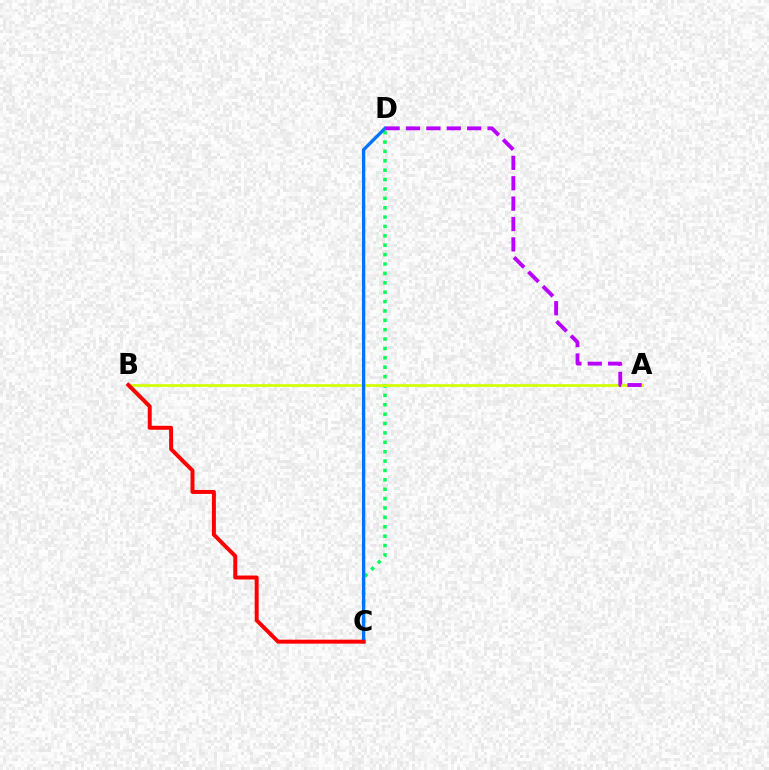{('C', 'D'): [{'color': '#00ff5c', 'line_style': 'dotted', 'thickness': 2.55}, {'color': '#0074ff', 'line_style': 'solid', 'thickness': 2.41}], ('A', 'B'): [{'color': '#d1ff00', 'line_style': 'solid', 'thickness': 1.92}], ('B', 'C'): [{'color': '#ff0000', 'line_style': 'solid', 'thickness': 2.86}], ('A', 'D'): [{'color': '#b900ff', 'line_style': 'dashed', 'thickness': 2.77}]}